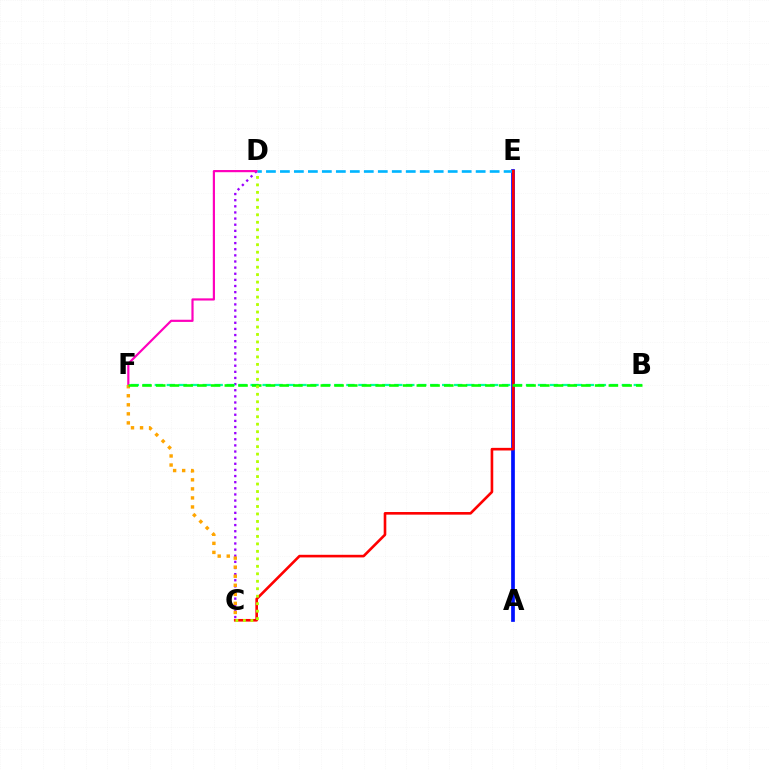{('C', 'D'): [{'color': '#9b00ff', 'line_style': 'dotted', 'thickness': 1.67}, {'color': '#b3ff00', 'line_style': 'dotted', 'thickness': 2.03}], ('A', 'E'): [{'color': '#0010ff', 'line_style': 'solid', 'thickness': 2.67}], ('D', 'F'): [{'color': '#ff00bd', 'line_style': 'solid', 'thickness': 1.57}], ('D', 'E'): [{'color': '#00b5ff', 'line_style': 'dashed', 'thickness': 1.9}], ('C', 'E'): [{'color': '#ff0000', 'line_style': 'solid', 'thickness': 1.89}], ('C', 'F'): [{'color': '#ffa500', 'line_style': 'dotted', 'thickness': 2.46}], ('B', 'F'): [{'color': '#00ff9d', 'line_style': 'dashed', 'thickness': 1.63}, {'color': '#08ff00', 'line_style': 'dashed', 'thickness': 1.86}]}